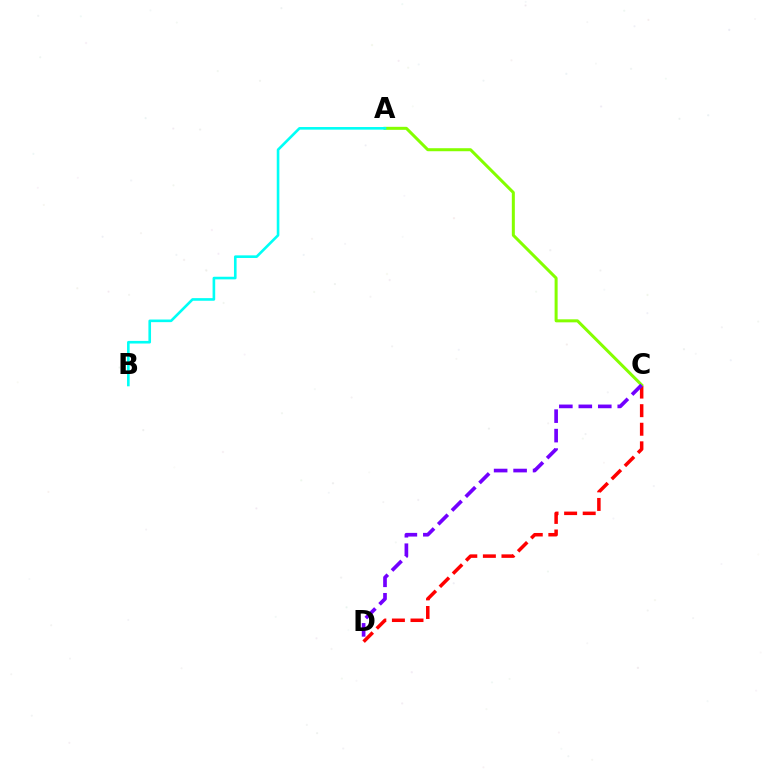{('C', 'D'): [{'color': '#ff0000', 'line_style': 'dashed', 'thickness': 2.52}, {'color': '#7200ff', 'line_style': 'dashed', 'thickness': 2.65}], ('A', 'C'): [{'color': '#84ff00', 'line_style': 'solid', 'thickness': 2.17}], ('A', 'B'): [{'color': '#00fff6', 'line_style': 'solid', 'thickness': 1.89}]}